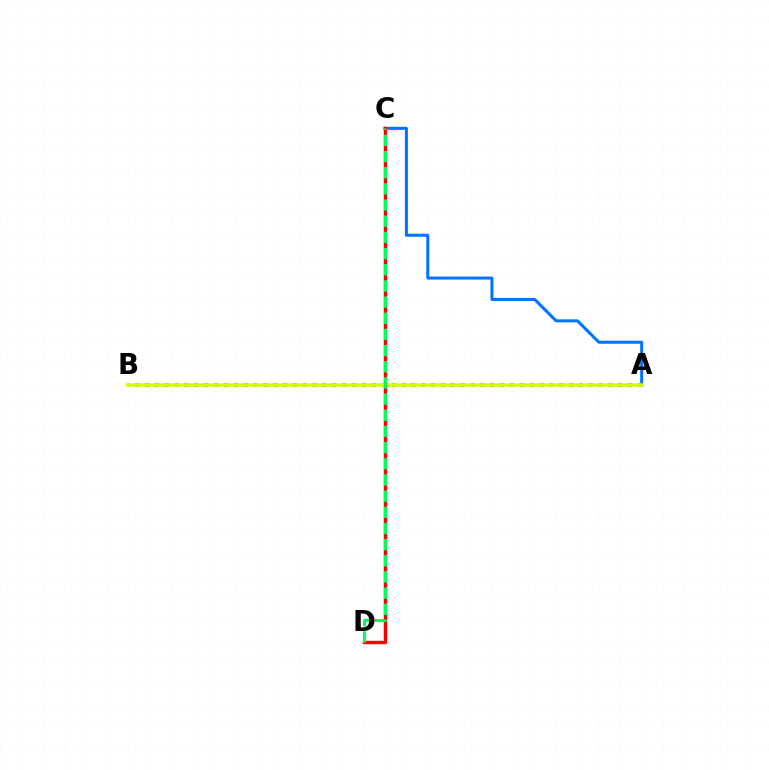{('A', 'B'): [{'color': '#b900ff', 'line_style': 'dotted', 'thickness': 2.68}, {'color': '#d1ff00', 'line_style': 'solid', 'thickness': 2.56}], ('A', 'C'): [{'color': '#0074ff', 'line_style': 'solid', 'thickness': 2.18}], ('C', 'D'): [{'color': '#ff0000', 'line_style': 'solid', 'thickness': 2.47}, {'color': '#00ff5c', 'line_style': 'dashed', 'thickness': 2.2}]}